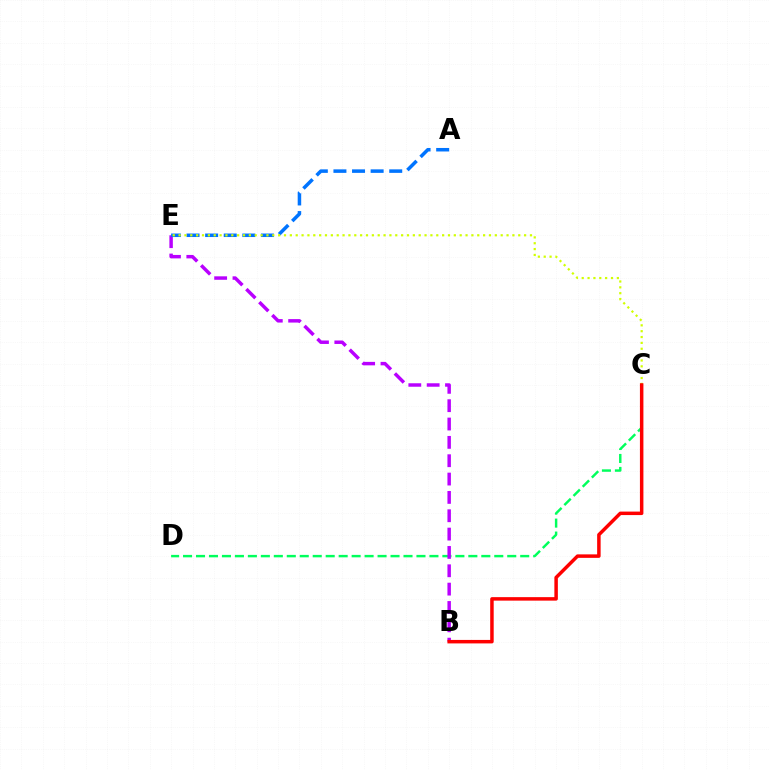{('C', 'D'): [{'color': '#00ff5c', 'line_style': 'dashed', 'thickness': 1.76}], ('B', 'E'): [{'color': '#b900ff', 'line_style': 'dashed', 'thickness': 2.49}], ('A', 'E'): [{'color': '#0074ff', 'line_style': 'dashed', 'thickness': 2.53}], ('C', 'E'): [{'color': '#d1ff00', 'line_style': 'dotted', 'thickness': 1.59}], ('B', 'C'): [{'color': '#ff0000', 'line_style': 'solid', 'thickness': 2.51}]}